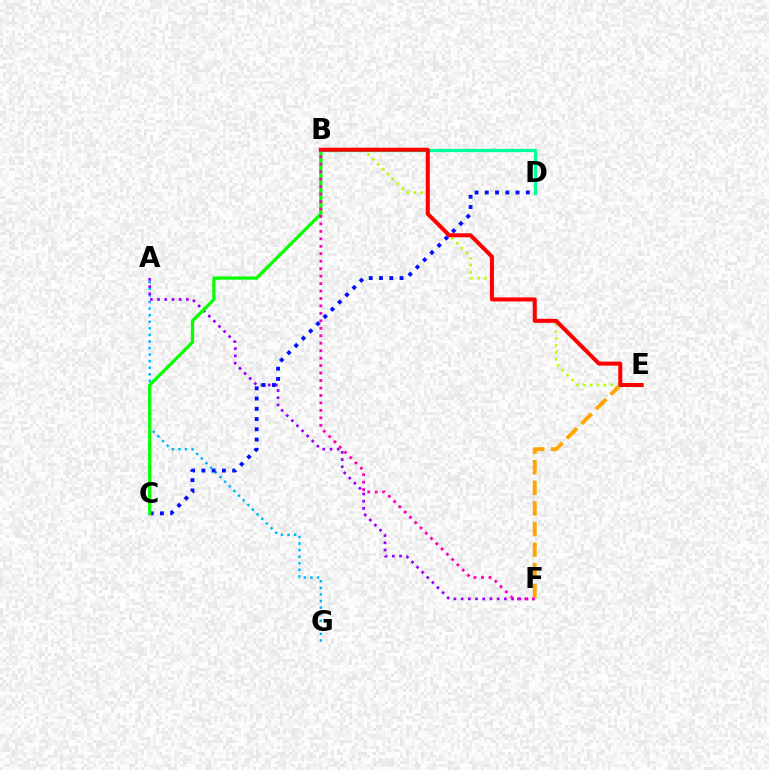{('A', 'G'): [{'color': '#00b5ff', 'line_style': 'dotted', 'thickness': 1.79}], ('A', 'F'): [{'color': '#9b00ff', 'line_style': 'dotted', 'thickness': 1.96}], ('B', 'D'): [{'color': '#00ff9d', 'line_style': 'solid', 'thickness': 2.37}], ('E', 'F'): [{'color': '#ffa500', 'line_style': 'dashed', 'thickness': 2.8}], ('B', 'E'): [{'color': '#b3ff00', 'line_style': 'dotted', 'thickness': 1.87}, {'color': '#ff0000', 'line_style': 'solid', 'thickness': 2.9}], ('C', 'D'): [{'color': '#0010ff', 'line_style': 'dotted', 'thickness': 2.78}], ('B', 'C'): [{'color': '#08ff00', 'line_style': 'solid', 'thickness': 2.35}], ('B', 'F'): [{'color': '#ff00bd', 'line_style': 'dotted', 'thickness': 2.03}]}